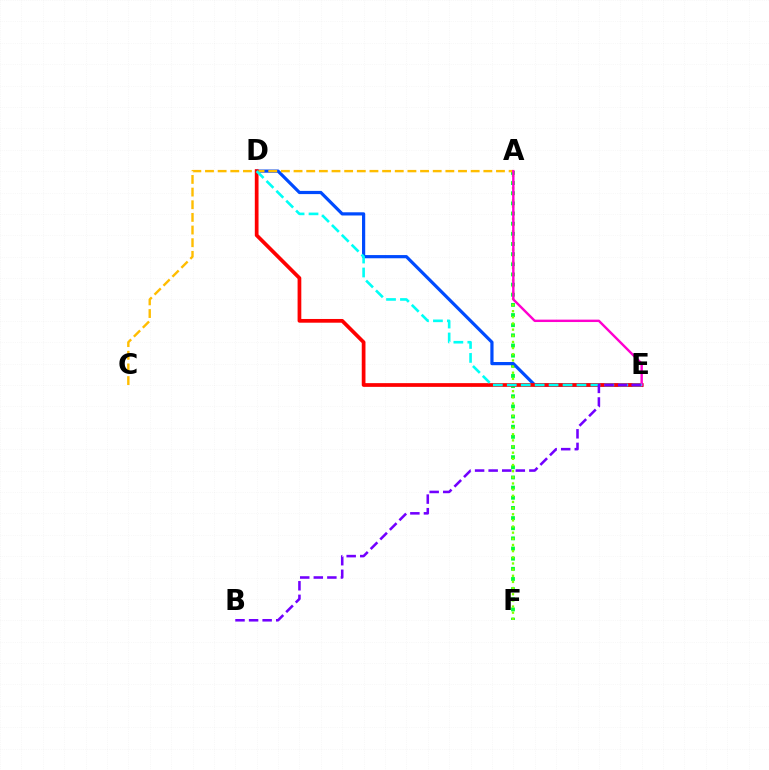{('A', 'F'): [{'color': '#00ff39', 'line_style': 'dotted', 'thickness': 2.76}, {'color': '#84ff00', 'line_style': 'dotted', 'thickness': 1.67}], ('D', 'E'): [{'color': '#004bff', 'line_style': 'solid', 'thickness': 2.3}, {'color': '#ff0000', 'line_style': 'solid', 'thickness': 2.68}, {'color': '#00fff6', 'line_style': 'dashed', 'thickness': 1.89}], ('A', 'C'): [{'color': '#ffbd00', 'line_style': 'dashed', 'thickness': 1.72}], ('A', 'E'): [{'color': '#ff00cf', 'line_style': 'solid', 'thickness': 1.73}], ('B', 'E'): [{'color': '#7200ff', 'line_style': 'dashed', 'thickness': 1.84}]}